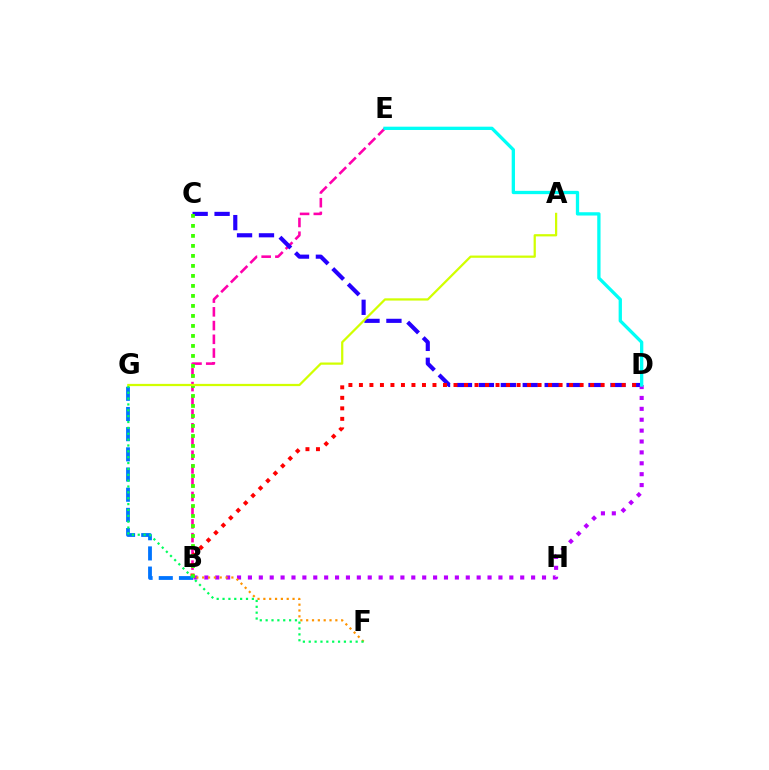{('B', 'E'): [{'color': '#ff00ac', 'line_style': 'dashed', 'thickness': 1.87}], ('C', 'D'): [{'color': '#2500ff', 'line_style': 'dashed', 'thickness': 2.98}], ('B', 'D'): [{'color': '#b900ff', 'line_style': 'dotted', 'thickness': 2.96}, {'color': '#ff0000', 'line_style': 'dotted', 'thickness': 2.86}], ('B', 'C'): [{'color': '#3dff00', 'line_style': 'dotted', 'thickness': 2.72}], ('B', 'G'): [{'color': '#0074ff', 'line_style': 'dashed', 'thickness': 2.74}], ('B', 'F'): [{'color': '#ff9400', 'line_style': 'dotted', 'thickness': 1.59}], ('D', 'E'): [{'color': '#00fff6', 'line_style': 'solid', 'thickness': 2.38}], ('F', 'G'): [{'color': '#00ff5c', 'line_style': 'dotted', 'thickness': 1.59}], ('A', 'G'): [{'color': '#d1ff00', 'line_style': 'solid', 'thickness': 1.61}]}